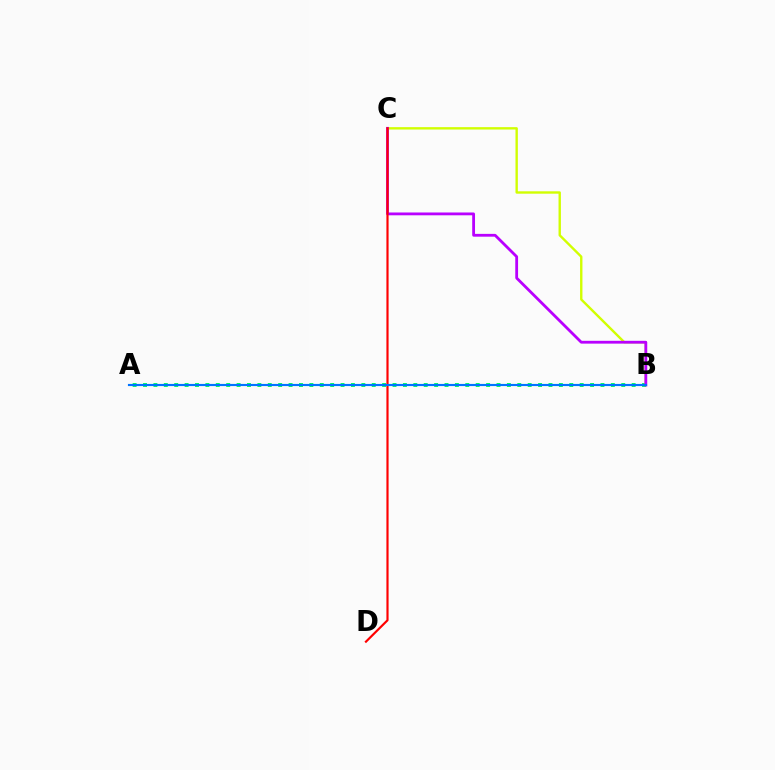{('A', 'B'): [{'color': '#00ff5c', 'line_style': 'dotted', 'thickness': 2.82}, {'color': '#0074ff', 'line_style': 'solid', 'thickness': 1.55}], ('B', 'C'): [{'color': '#d1ff00', 'line_style': 'solid', 'thickness': 1.71}, {'color': '#b900ff', 'line_style': 'solid', 'thickness': 2.02}], ('C', 'D'): [{'color': '#ff0000', 'line_style': 'solid', 'thickness': 1.56}]}